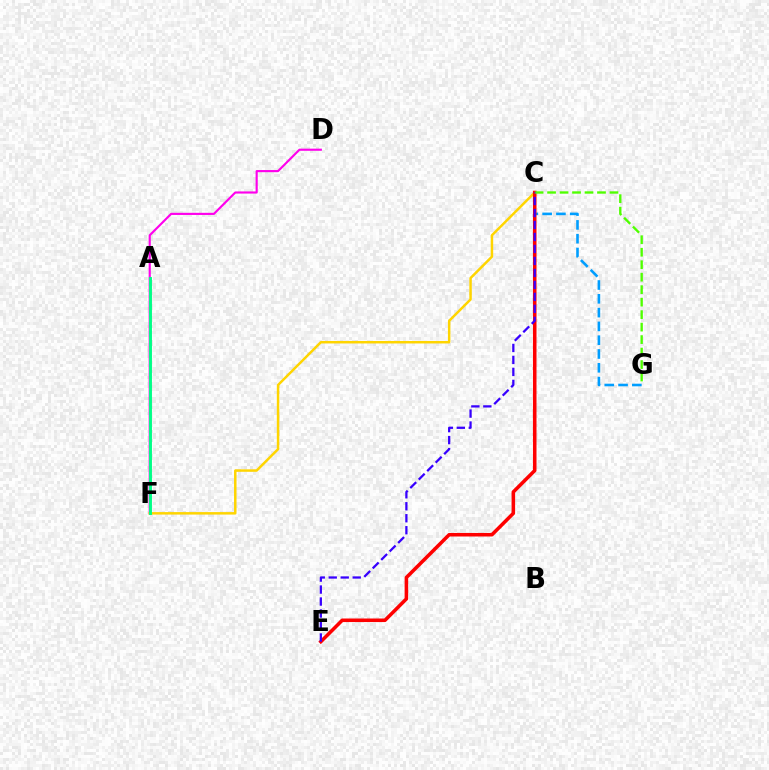{('D', 'F'): [{'color': '#ff00ed', 'line_style': 'solid', 'thickness': 1.54}], ('C', 'G'): [{'color': '#009eff', 'line_style': 'dashed', 'thickness': 1.87}, {'color': '#4fff00', 'line_style': 'dashed', 'thickness': 1.7}], ('C', 'F'): [{'color': '#ffd500', 'line_style': 'solid', 'thickness': 1.79}], ('A', 'F'): [{'color': '#00ff86', 'line_style': 'solid', 'thickness': 2.09}], ('C', 'E'): [{'color': '#ff0000', 'line_style': 'solid', 'thickness': 2.56}, {'color': '#3700ff', 'line_style': 'dashed', 'thickness': 1.63}]}